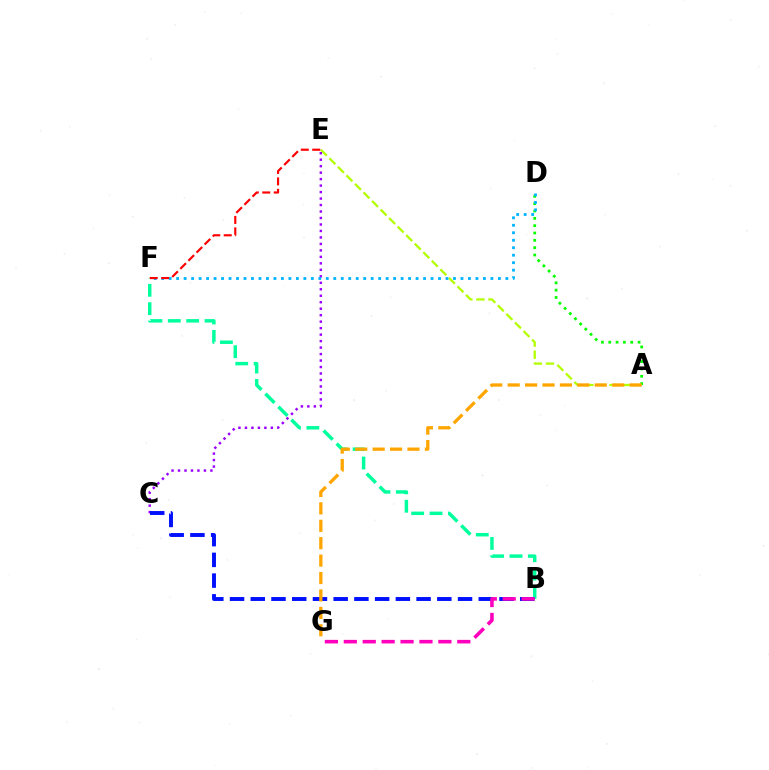{('A', 'D'): [{'color': '#08ff00', 'line_style': 'dotted', 'thickness': 1.99}], ('A', 'E'): [{'color': '#b3ff00', 'line_style': 'dashed', 'thickness': 1.64}], ('B', 'F'): [{'color': '#00ff9d', 'line_style': 'dashed', 'thickness': 2.5}], ('C', 'E'): [{'color': '#9b00ff', 'line_style': 'dotted', 'thickness': 1.76}], ('D', 'F'): [{'color': '#00b5ff', 'line_style': 'dotted', 'thickness': 2.03}], ('E', 'F'): [{'color': '#ff0000', 'line_style': 'dashed', 'thickness': 1.56}], ('B', 'C'): [{'color': '#0010ff', 'line_style': 'dashed', 'thickness': 2.82}], ('A', 'G'): [{'color': '#ffa500', 'line_style': 'dashed', 'thickness': 2.37}], ('B', 'G'): [{'color': '#ff00bd', 'line_style': 'dashed', 'thickness': 2.57}]}